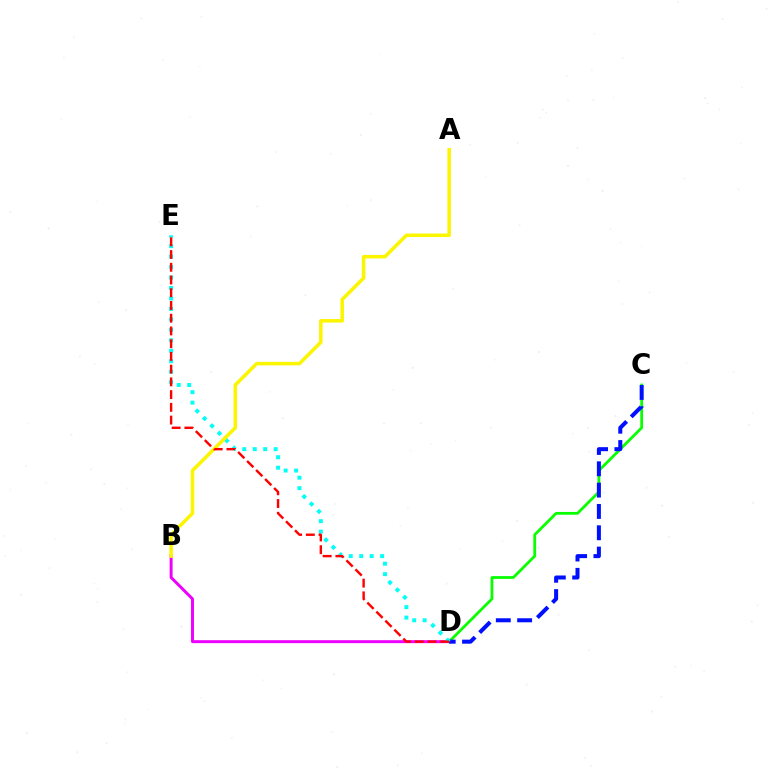{('C', 'D'): [{'color': '#08ff00', 'line_style': 'solid', 'thickness': 2.0}, {'color': '#0010ff', 'line_style': 'dashed', 'thickness': 2.9}], ('B', 'D'): [{'color': '#ee00ff', 'line_style': 'solid', 'thickness': 2.13}], ('D', 'E'): [{'color': '#00fff6', 'line_style': 'dotted', 'thickness': 2.84}, {'color': '#ff0000', 'line_style': 'dashed', 'thickness': 1.73}], ('A', 'B'): [{'color': '#fcf500', 'line_style': 'solid', 'thickness': 2.53}]}